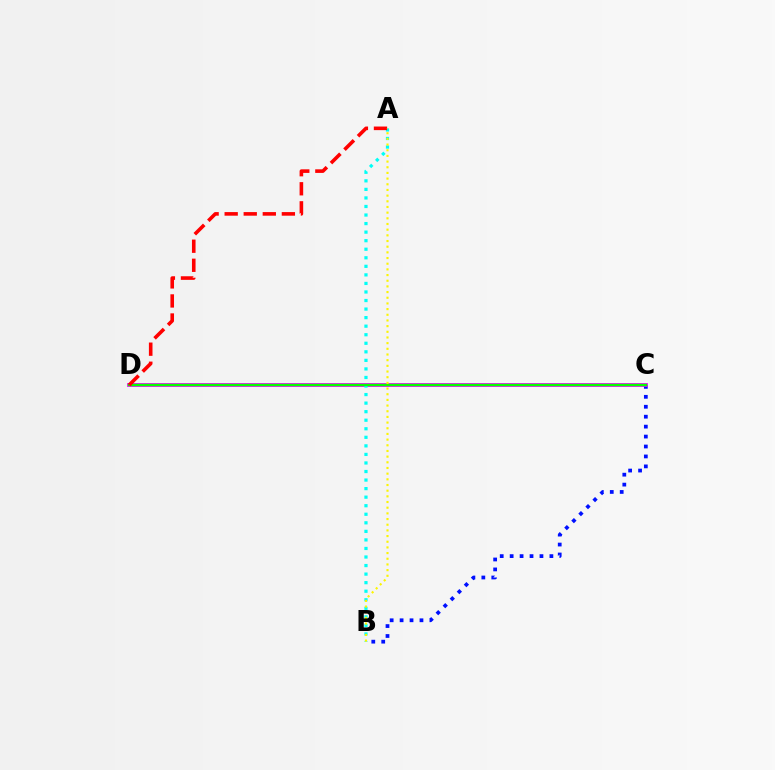{('B', 'C'): [{'color': '#0010ff', 'line_style': 'dotted', 'thickness': 2.7}], ('C', 'D'): [{'color': '#ee00ff', 'line_style': 'solid', 'thickness': 2.71}, {'color': '#08ff00', 'line_style': 'solid', 'thickness': 1.71}], ('A', 'B'): [{'color': '#00fff6', 'line_style': 'dotted', 'thickness': 2.32}, {'color': '#fcf500', 'line_style': 'dotted', 'thickness': 1.54}], ('A', 'D'): [{'color': '#ff0000', 'line_style': 'dashed', 'thickness': 2.59}]}